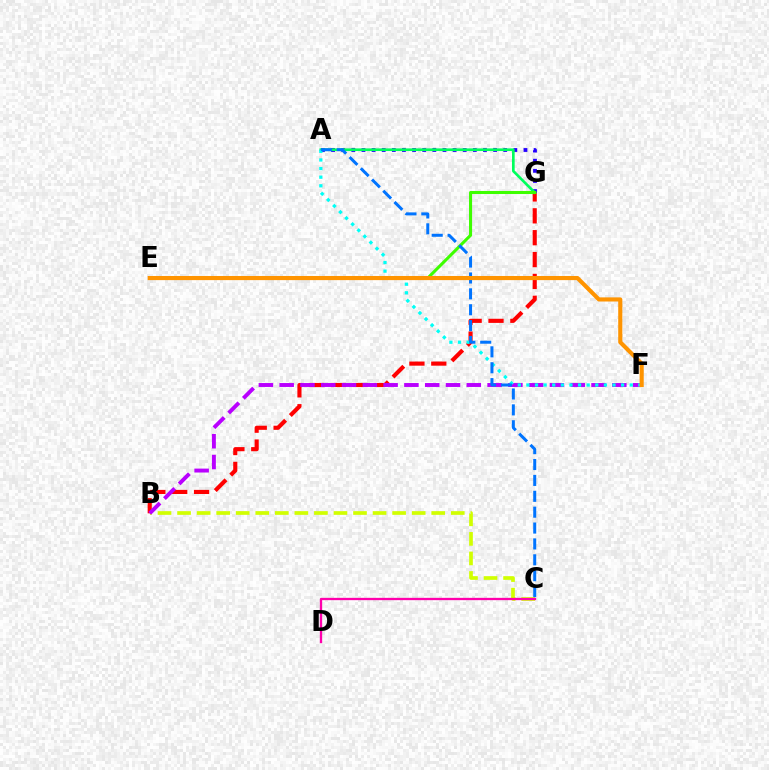{('B', 'C'): [{'color': '#d1ff00', 'line_style': 'dashed', 'thickness': 2.66}], ('C', 'D'): [{'color': '#ff00ac', 'line_style': 'solid', 'thickness': 1.66}], ('B', 'G'): [{'color': '#ff0000', 'line_style': 'dashed', 'thickness': 2.97}], ('B', 'F'): [{'color': '#b900ff', 'line_style': 'dashed', 'thickness': 2.82}], ('A', 'G'): [{'color': '#2500ff', 'line_style': 'dotted', 'thickness': 2.75}, {'color': '#00ff5c', 'line_style': 'solid', 'thickness': 1.92}], ('E', 'G'): [{'color': '#3dff00', 'line_style': 'solid', 'thickness': 2.2}], ('A', 'F'): [{'color': '#00fff6', 'line_style': 'dotted', 'thickness': 2.34}], ('A', 'C'): [{'color': '#0074ff', 'line_style': 'dashed', 'thickness': 2.16}], ('E', 'F'): [{'color': '#ff9400', 'line_style': 'solid', 'thickness': 2.97}]}